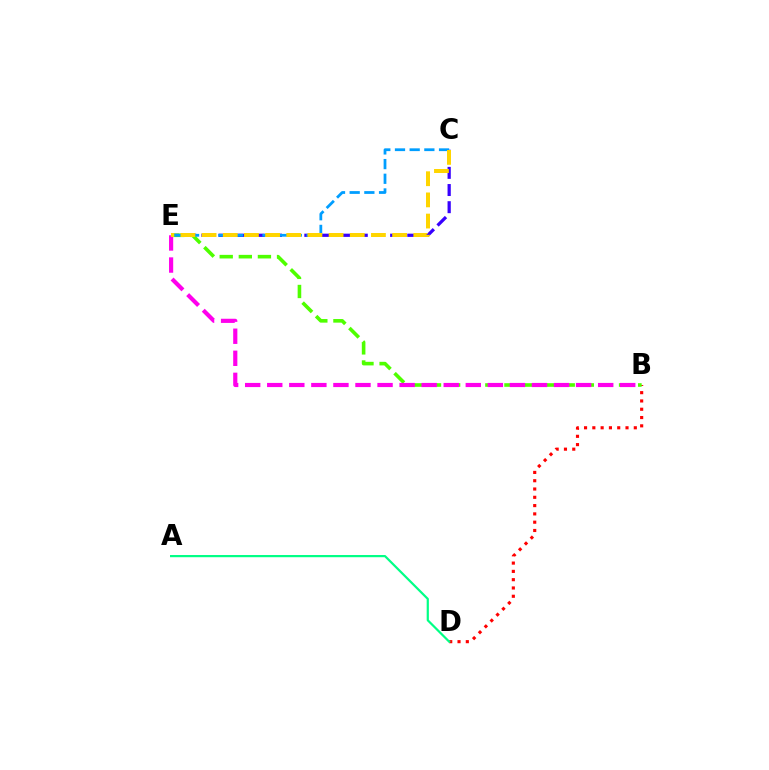{('B', 'D'): [{'color': '#ff0000', 'line_style': 'dotted', 'thickness': 2.25}], ('C', 'E'): [{'color': '#3700ff', 'line_style': 'dashed', 'thickness': 2.33}, {'color': '#009eff', 'line_style': 'dashed', 'thickness': 1.99}, {'color': '#ffd500', 'line_style': 'dashed', 'thickness': 2.88}], ('B', 'E'): [{'color': '#4fff00', 'line_style': 'dashed', 'thickness': 2.59}, {'color': '#ff00ed', 'line_style': 'dashed', 'thickness': 3.0}], ('A', 'D'): [{'color': '#00ff86', 'line_style': 'solid', 'thickness': 1.58}]}